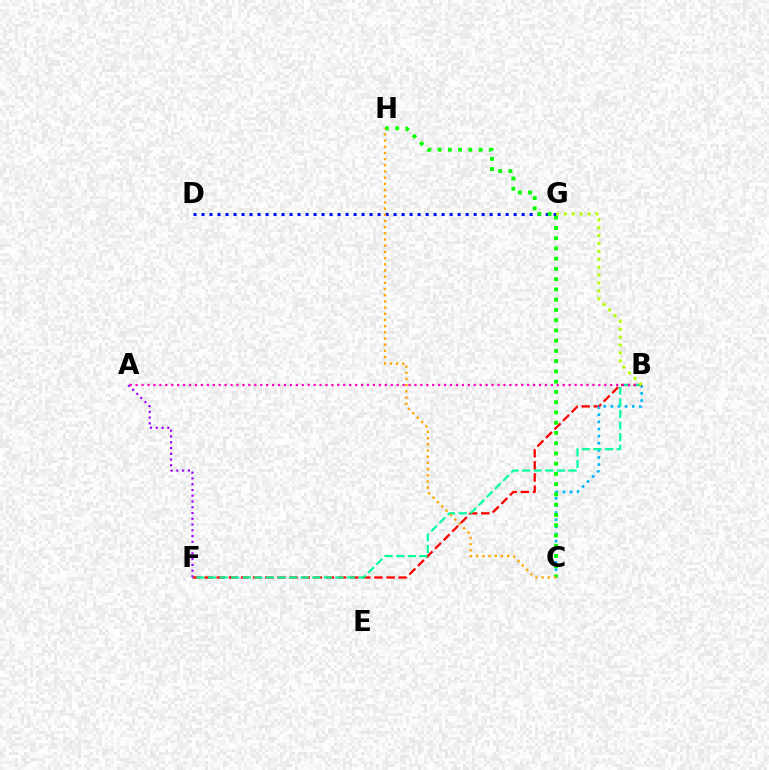{('B', 'F'): [{'color': '#ff0000', 'line_style': 'dashed', 'thickness': 1.65}, {'color': '#00ff9d', 'line_style': 'dashed', 'thickness': 1.57}], ('B', 'C'): [{'color': '#00b5ff', 'line_style': 'dotted', 'thickness': 1.93}], ('A', 'F'): [{'color': '#9b00ff', 'line_style': 'dotted', 'thickness': 1.57}], ('D', 'G'): [{'color': '#0010ff', 'line_style': 'dotted', 'thickness': 2.17}], ('A', 'B'): [{'color': '#ff00bd', 'line_style': 'dotted', 'thickness': 1.61}], ('B', 'G'): [{'color': '#b3ff00', 'line_style': 'dotted', 'thickness': 2.14}], ('C', 'H'): [{'color': '#08ff00', 'line_style': 'dotted', 'thickness': 2.78}, {'color': '#ffa500', 'line_style': 'dotted', 'thickness': 1.68}]}